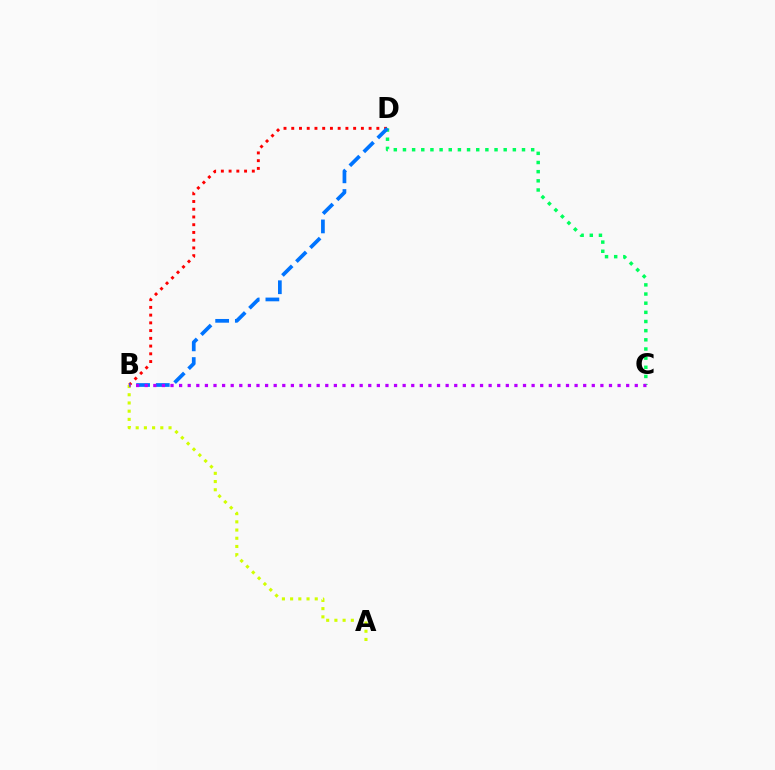{('B', 'D'): [{'color': '#ff0000', 'line_style': 'dotted', 'thickness': 2.1}, {'color': '#0074ff', 'line_style': 'dashed', 'thickness': 2.67}], ('C', 'D'): [{'color': '#00ff5c', 'line_style': 'dotted', 'thickness': 2.49}], ('A', 'B'): [{'color': '#d1ff00', 'line_style': 'dotted', 'thickness': 2.23}], ('B', 'C'): [{'color': '#b900ff', 'line_style': 'dotted', 'thickness': 2.34}]}